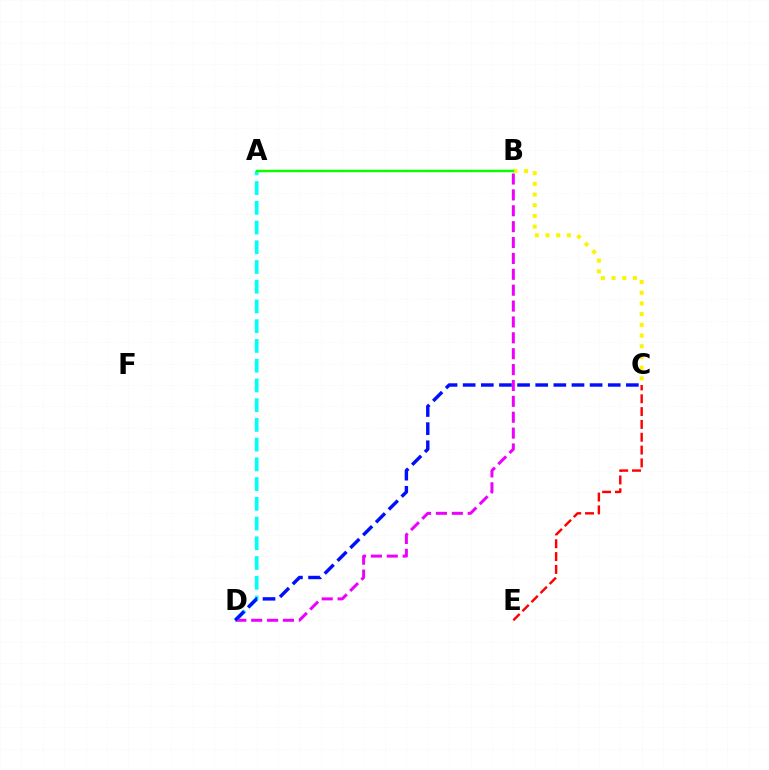{('B', 'D'): [{'color': '#ee00ff', 'line_style': 'dashed', 'thickness': 2.16}], ('B', 'C'): [{'color': '#fcf500', 'line_style': 'dotted', 'thickness': 2.91}], ('A', 'D'): [{'color': '#00fff6', 'line_style': 'dashed', 'thickness': 2.68}], ('A', 'B'): [{'color': '#08ff00', 'line_style': 'solid', 'thickness': 1.77}], ('C', 'E'): [{'color': '#ff0000', 'line_style': 'dashed', 'thickness': 1.74}], ('C', 'D'): [{'color': '#0010ff', 'line_style': 'dashed', 'thickness': 2.46}]}